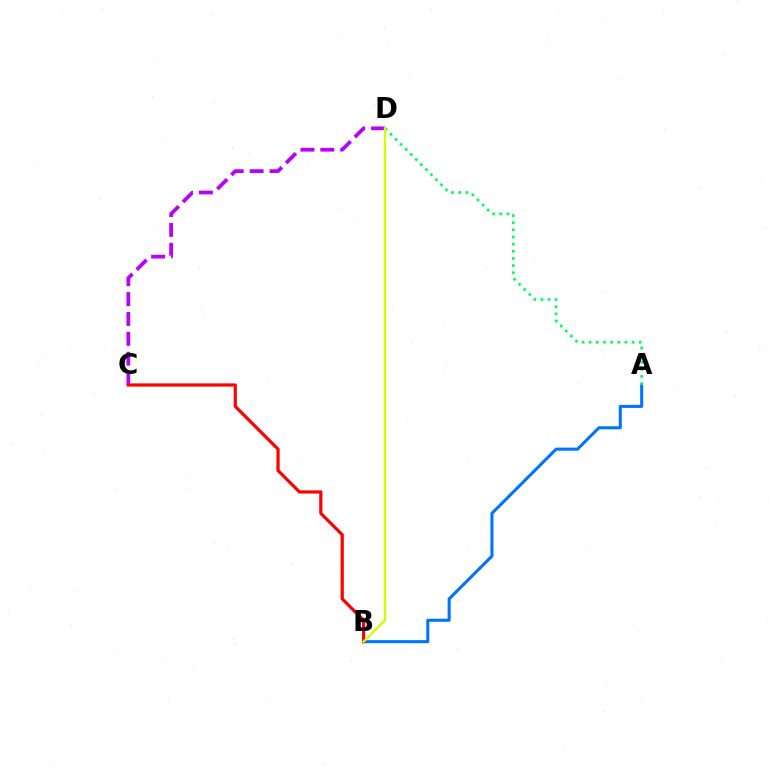{('A', 'B'): [{'color': '#0074ff', 'line_style': 'solid', 'thickness': 2.21}], ('C', 'D'): [{'color': '#b900ff', 'line_style': 'dashed', 'thickness': 2.7}], ('A', 'D'): [{'color': '#00ff5c', 'line_style': 'dotted', 'thickness': 1.94}], ('B', 'C'): [{'color': '#ff0000', 'line_style': 'solid', 'thickness': 2.31}], ('B', 'D'): [{'color': '#d1ff00', 'line_style': 'solid', 'thickness': 1.68}]}